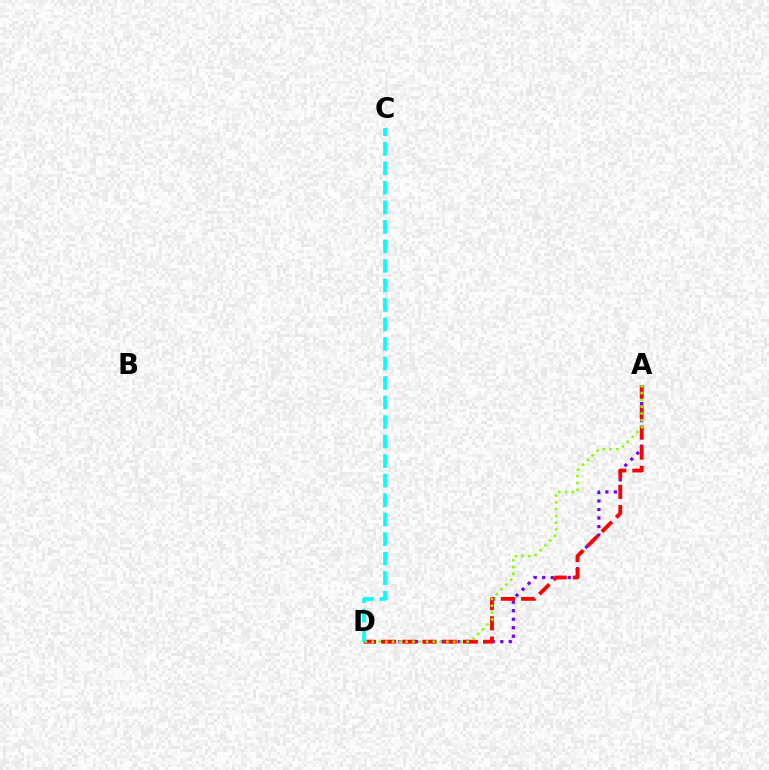{('A', 'D'): [{'color': '#7200ff', 'line_style': 'dotted', 'thickness': 2.31}, {'color': '#ff0000', 'line_style': 'dashed', 'thickness': 2.74}, {'color': '#84ff00', 'line_style': 'dotted', 'thickness': 1.84}], ('C', 'D'): [{'color': '#00fff6', 'line_style': 'dashed', 'thickness': 2.65}]}